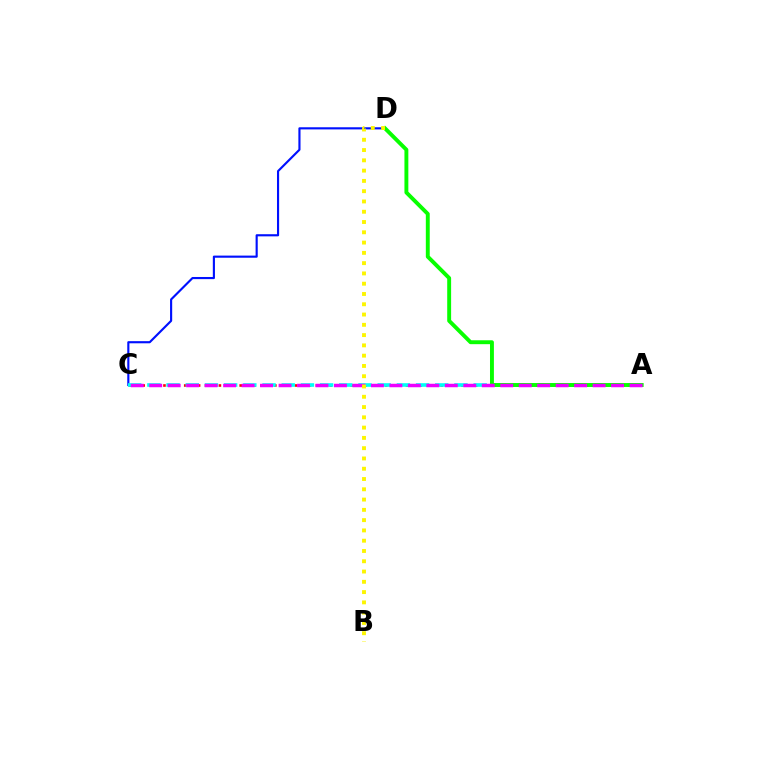{('A', 'C'): [{'color': '#ff0000', 'line_style': 'dotted', 'thickness': 1.88}, {'color': '#00fff6', 'line_style': 'dashed', 'thickness': 2.61}, {'color': '#ee00ff', 'line_style': 'dashed', 'thickness': 2.51}], ('C', 'D'): [{'color': '#0010ff', 'line_style': 'solid', 'thickness': 1.54}], ('A', 'D'): [{'color': '#08ff00', 'line_style': 'solid', 'thickness': 2.81}], ('B', 'D'): [{'color': '#fcf500', 'line_style': 'dotted', 'thickness': 2.79}]}